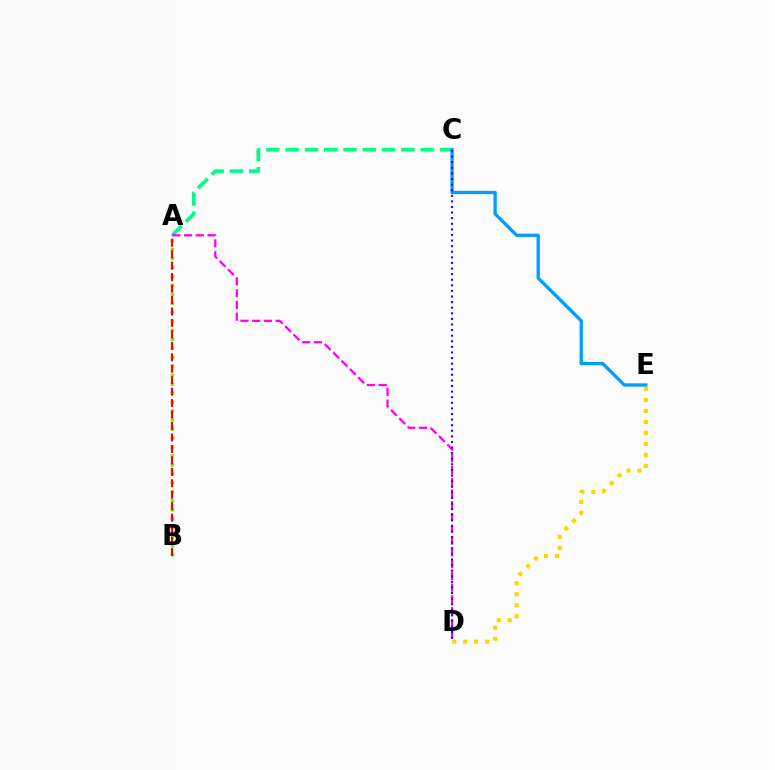{('A', 'B'): [{'color': '#4fff00', 'line_style': 'dotted', 'thickness': 2.44}, {'color': '#ff0000', 'line_style': 'dashed', 'thickness': 1.56}], ('A', 'C'): [{'color': '#00ff86', 'line_style': 'dashed', 'thickness': 2.62}], ('A', 'D'): [{'color': '#ff00ed', 'line_style': 'dashed', 'thickness': 1.6}], ('D', 'E'): [{'color': '#ffd500', 'line_style': 'dotted', 'thickness': 2.99}], ('C', 'E'): [{'color': '#009eff', 'line_style': 'solid', 'thickness': 2.39}], ('C', 'D'): [{'color': '#3700ff', 'line_style': 'dotted', 'thickness': 1.52}]}